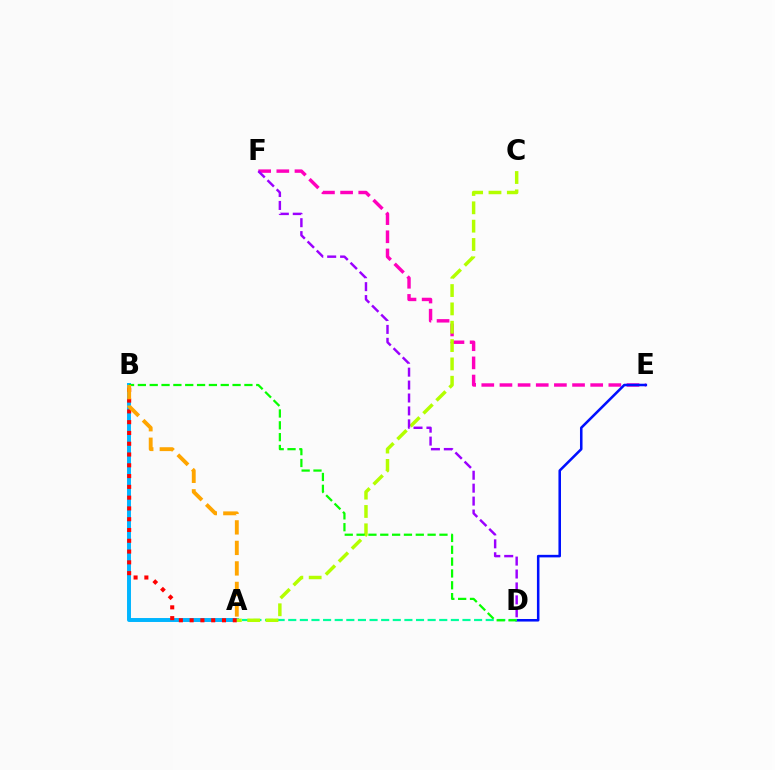{('A', 'B'): [{'color': '#00b5ff', 'line_style': 'solid', 'thickness': 2.84}, {'color': '#ff0000', 'line_style': 'dotted', 'thickness': 2.93}, {'color': '#ffa500', 'line_style': 'dashed', 'thickness': 2.79}], ('E', 'F'): [{'color': '#ff00bd', 'line_style': 'dashed', 'thickness': 2.47}], ('D', 'E'): [{'color': '#0010ff', 'line_style': 'solid', 'thickness': 1.83}], ('A', 'D'): [{'color': '#00ff9d', 'line_style': 'dashed', 'thickness': 1.58}], ('A', 'C'): [{'color': '#b3ff00', 'line_style': 'dashed', 'thickness': 2.49}], ('D', 'F'): [{'color': '#9b00ff', 'line_style': 'dashed', 'thickness': 1.76}], ('B', 'D'): [{'color': '#08ff00', 'line_style': 'dashed', 'thickness': 1.61}]}